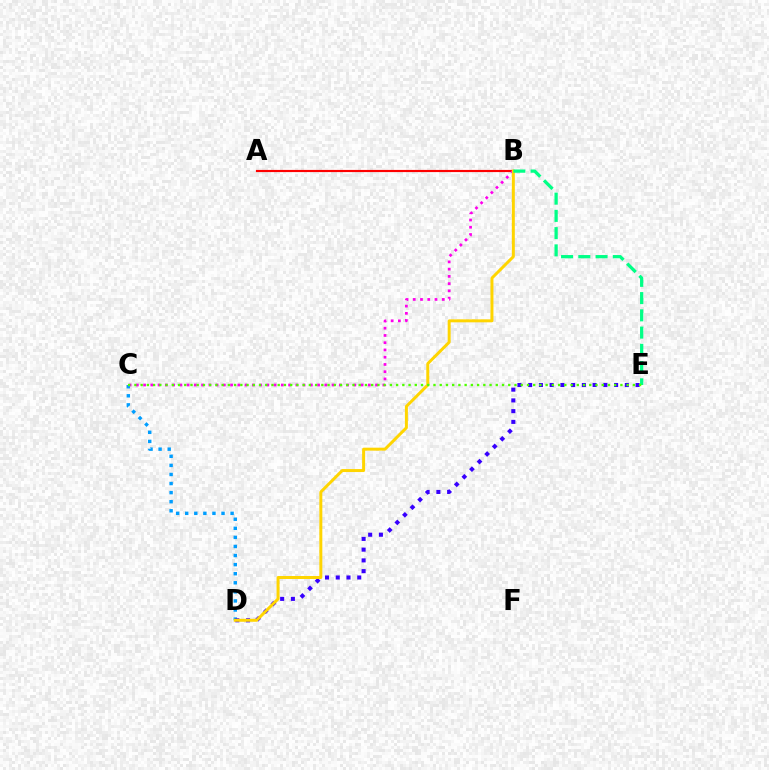{('A', 'B'): [{'color': '#ff0000', 'line_style': 'solid', 'thickness': 1.56}], ('C', 'D'): [{'color': '#009eff', 'line_style': 'dotted', 'thickness': 2.47}], ('D', 'E'): [{'color': '#3700ff', 'line_style': 'dotted', 'thickness': 2.92}], ('B', 'C'): [{'color': '#ff00ed', 'line_style': 'dotted', 'thickness': 1.97}], ('B', 'D'): [{'color': '#ffd500', 'line_style': 'solid', 'thickness': 2.14}], ('B', 'E'): [{'color': '#00ff86', 'line_style': 'dashed', 'thickness': 2.34}], ('C', 'E'): [{'color': '#4fff00', 'line_style': 'dotted', 'thickness': 1.69}]}